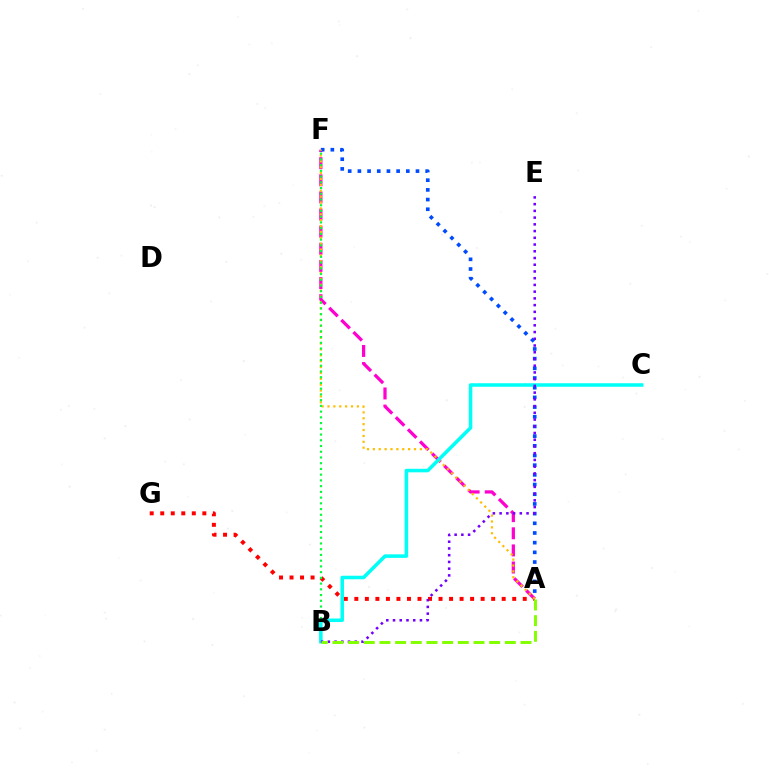{('A', 'F'): [{'color': '#ff00cf', 'line_style': 'dashed', 'thickness': 2.33}, {'color': '#004bff', 'line_style': 'dotted', 'thickness': 2.63}, {'color': '#ffbd00', 'line_style': 'dotted', 'thickness': 1.6}], ('A', 'G'): [{'color': '#ff0000', 'line_style': 'dotted', 'thickness': 2.86}], ('B', 'F'): [{'color': '#00ff39', 'line_style': 'dotted', 'thickness': 1.56}], ('B', 'C'): [{'color': '#00fff6', 'line_style': 'solid', 'thickness': 2.54}], ('B', 'E'): [{'color': '#7200ff', 'line_style': 'dotted', 'thickness': 1.83}], ('A', 'B'): [{'color': '#84ff00', 'line_style': 'dashed', 'thickness': 2.13}]}